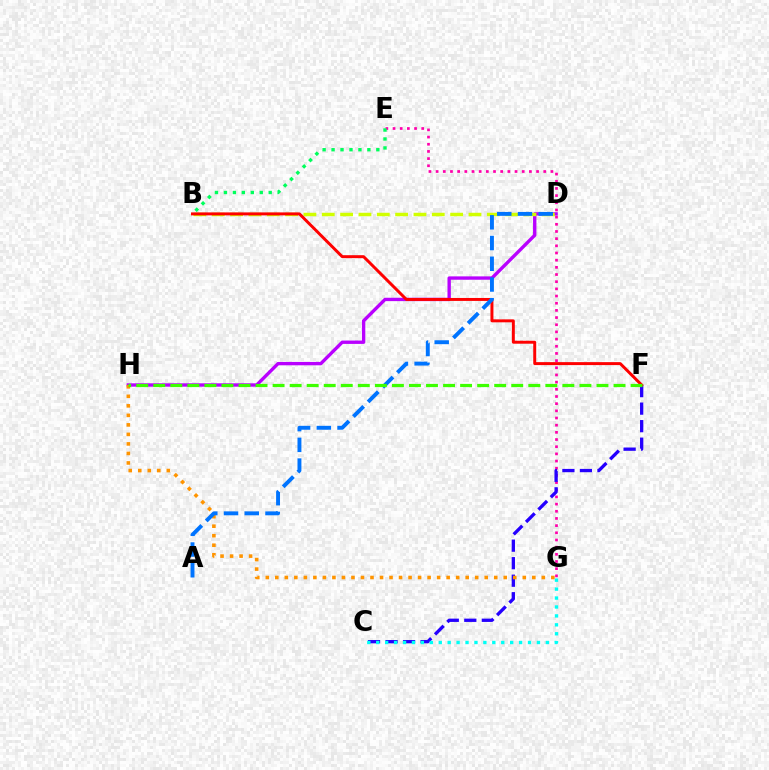{('D', 'H'): [{'color': '#b900ff', 'line_style': 'solid', 'thickness': 2.42}], ('E', 'G'): [{'color': '#ff00ac', 'line_style': 'dotted', 'thickness': 1.95}], ('B', 'D'): [{'color': '#d1ff00', 'line_style': 'dashed', 'thickness': 2.49}], ('C', 'F'): [{'color': '#2500ff', 'line_style': 'dashed', 'thickness': 2.38}], ('B', 'F'): [{'color': '#ff0000', 'line_style': 'solid', 'thickness': 2.13}], ('G', 'H'): [{'color': '#ff9400', 'line_style': 'dotted', 'thickness': 2.59}], ('B', 'E'): [{'color': '#00ff5c', 'line_style': 'dotted', 'thickness': 2.43}], ('C', 'G'): [{'color': '#00fff6', 'line_style': 'dotted', 'thickness': 2.43}], ('A', 'D'): [{'color': '#0074ff', 'line_style': 'dashed', 'thickness': 2.82}], ('F', 'H'): [{'color': '#3dff00', 'line_style': 'dashed', 'thickness': 2.32}]}